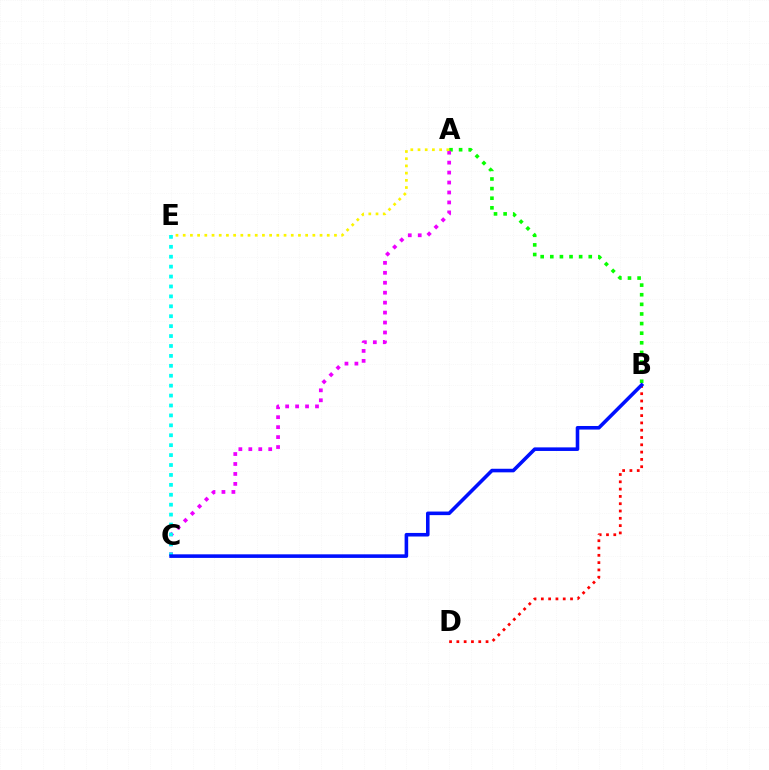{('A', 'B'): [{'color': '#08ff00', 'line_style': 'dotted', 'thickness': 2.61}], ('A', 'C'): [{'color': '#ee00ff', 'line_style': 'dotted', 'thickness': 2.7}], ('B', 'D'): [{'color': '#ff0000', 'line_style': 'dotted', 'thickness': 1.98}], ('C', 'E'): [{'color': '#00fff6', 'line_style': 'dotted', 'thickness': 2.69}], ('B', 'C'): [{'color': '#0010ff', 'line_style': 'solid', 'thickness': 2.58}], ('A', 'E'): [{'color': '#fcf500', 'line_style': 'dotted', 'thickness': 1.96}]}